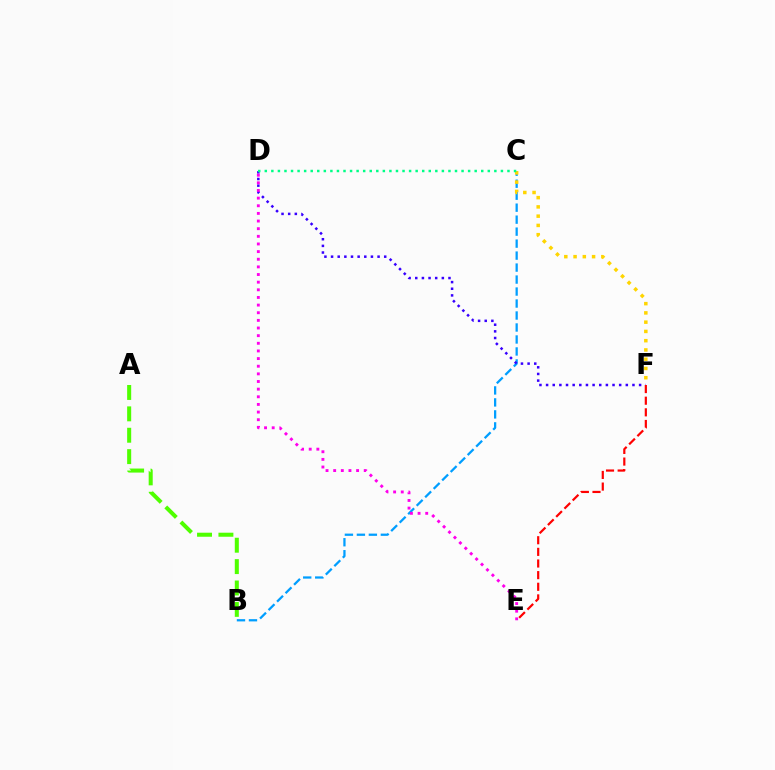{('B', 'C'): [{'color': '#009eff', 'line_style': 'dashed', 'thickness': 1.63}], ('D', 'F'): [{'color': '#3700ff', 'line_style': 'dotted', 'thickness': 1.81}], ('A', 'B'): [{'color': '#4fff00', 'line_style': 'dashed', 'thickness': 2.91}], ('E', 'F'): [{'color': '#ff0000', 'line_style': 'dashed', 'thickness': 1.58}], ('D', 'E'): [{'color': '#ff00ed', 'line_style': 'dotted', 'thickness': 2.08}], ('C', 'F'): [{'color': '#ffd500', 'line_style': 'dotted', 'thickness': 2.52}], ('C', 'D'): [{'color': '#00ff86', 'line_style': 'dotted', 'thickness': 1.78}]}